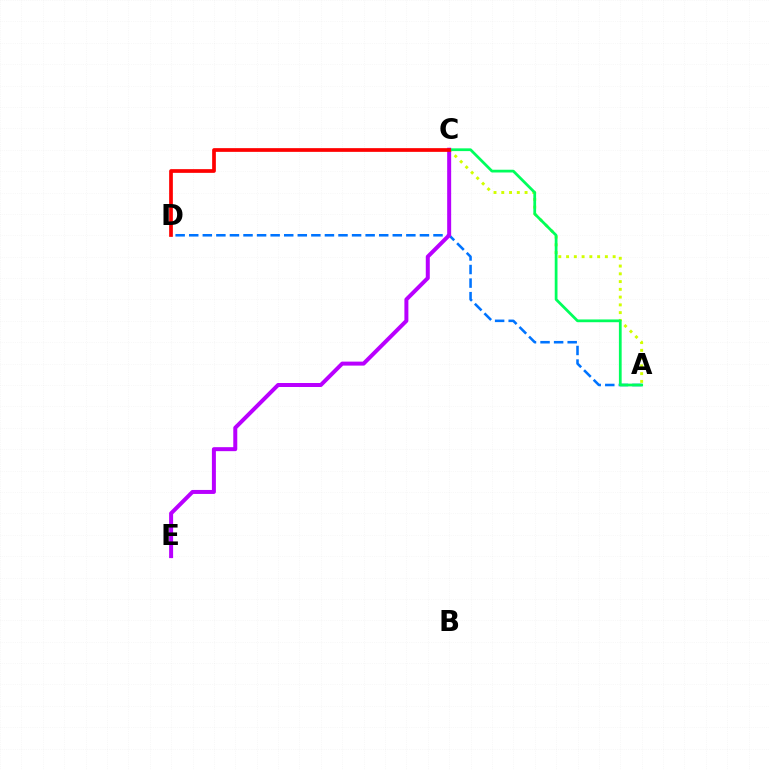{('A', 'C'): [{'color': '#d1ff00', 'line_style': 'dotted', 'thickness': 2.11}, {'color': '#00ff5c', 'line_style': 'solid', 'thickness': 1.99}], ('A', 'D'): [{'color': '#0074ff', 'line_style': 'dashed', 'thickness': 1.84}], ('C', 'E'): [{'color': '#b900ff', 'line_style': 'solid', 'thickness': 2.87}], ('C', 'D'): [{'color': '#ff0000', 'line_style': 'solid', 'thickness': 2.67}]}